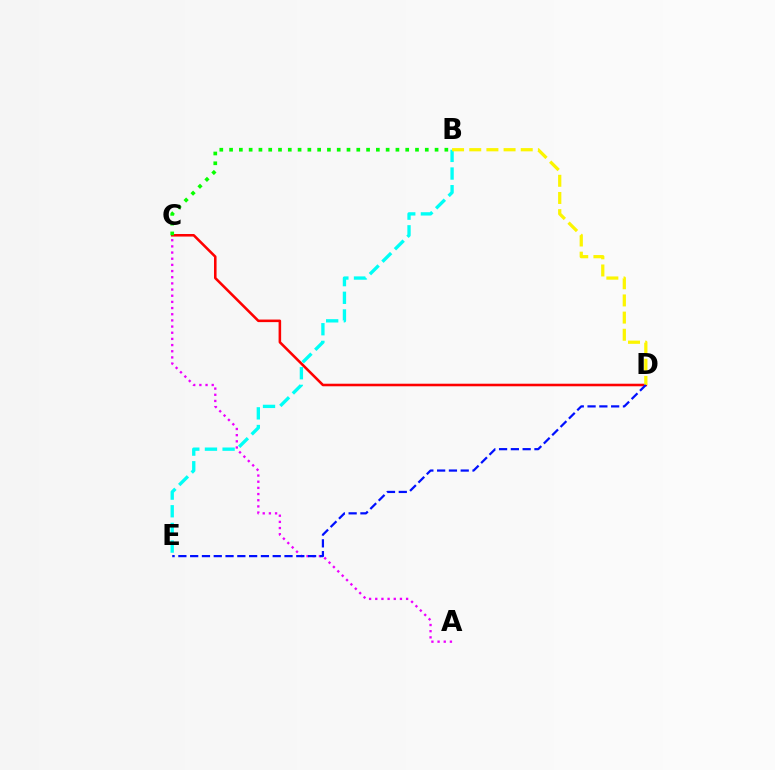{('A', 'C'): [{'color': '#ee00ff', 'line_style': 'dotted', 'thickness': 1.68}], ('C', 'D'): [{'color': '#ff0000', 'line_style': 'solid', 'thickness': 1.84}], ('B', 'E'): [{'color': '#00fff6', 'line_style': 'dashed', 'thickness': 2.4}], ('B', 'D'): [{'color': '#fcf500', 'line_style': 'dashed', 'thickness': 2.33}], ('B', 'C'): [{'color': '#08ff00', 'line_style': 'dotted', 'thickness': 2.66}], ('D', 'E'): [{'color': '#0010ff', 'line_style': 'dashed', 'thickness': 1.6}]}